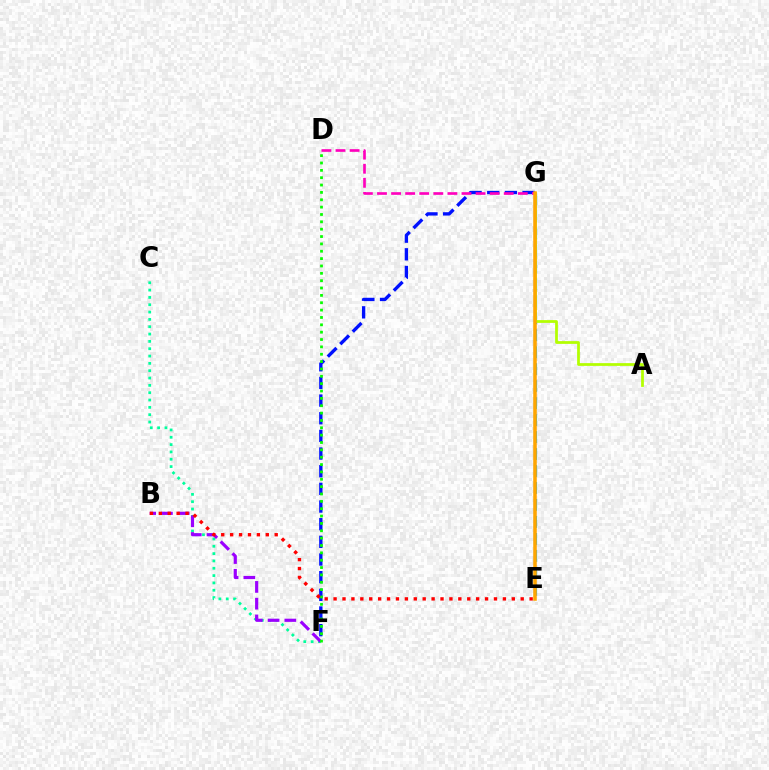{('E', 'G'): [{'color': '#00b5ff', 'line_style': 'dashed', 'thickness': 2.31}, {'color': '#ffa500', 'line_style': 'solid', 'thickness': 2.54}], ('C', 'F'): [{'color': '#00ff9d', 'line_style': 'dotted', 'thickness': 1.99}], ('B', 'F'): [{'color': '#9b00ff', 'line_style': 'dashed', 'thickness': 2.28}], ('F', 'G'): [{'color': '#0010ff', 'line_style': 'dashed', 'thickness': 2.4}], ('A', 'G'): [{'color': '#b3ff00', 'line_style': 'solid', 'thickness': 1.98}], ('D', 'G'): [{'color': '#ff00bd', 'line_style': 'dashed', 'thickness': 1.91}], ('D', 'F'): [{'color': '#08ff00', 'line_style': 'dotted', 'thickness': 2.0}], ('B', 'E'): [{'color': '#ff0000', 'line_style': 'dotted', 'thickness': 2.42}]}